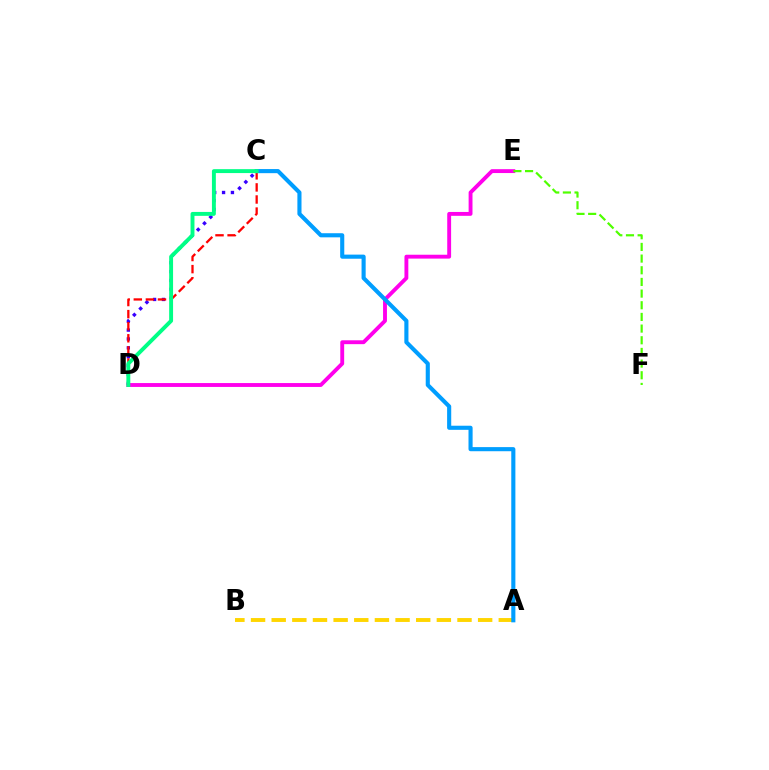{('C', 'D'): [{'color': '#3700ff', 'line_style': 'dotted', 'thickness': 2.41}, {'color': '#ff0000', 'line_style': 'dashed', 'thickness': 1.64}, {'color': '#00ff86', 'line_style': 'solid', 'thickness': 2.82}], ('D', 'E'): [{'color': '#ff00ed', 'line_style': 'solid', 'thickness': 2.79}], ('A', 'B'): [{'color': '#ffd500', 'line_style': 'dashed', 'thickness': 2.8}], ('E', 'F'): [{'color': '#4fff00', 'line_style': 'dashed', 'thickness': 1.58}], ('A', 'C'): [{'color': '#009eff', 'line_style': 'solid', 'thickness': 2.96}]}